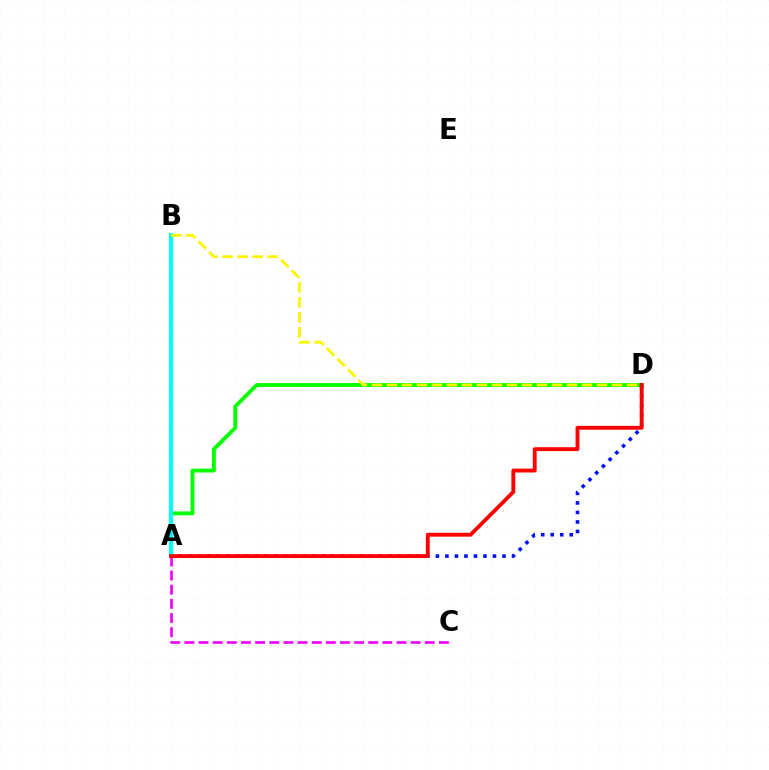{('A', 'D'): [{'color': '#08ff00', 'line_style': 'solid', 'thickness': 2.79}, {'color': '#0010ff', 'line_style': 'dotted', 'thickness': 2.58}, {'color': '#ff0000', 'line_style': 'solid', 'thickness': 2.79}], ('A', 'B'): [{'color': '#00fff6', 'line_style': 'solid', 'thickness': 3.0}], ('A', 'C'): [{'color': '#ee00ff', 'line_style': 'dashed', 'thickness': 1.92}], ('B', 'D'): [{'color': '#fcf500', 'line_style': 'dashed', 'thickness': 2.04}]}